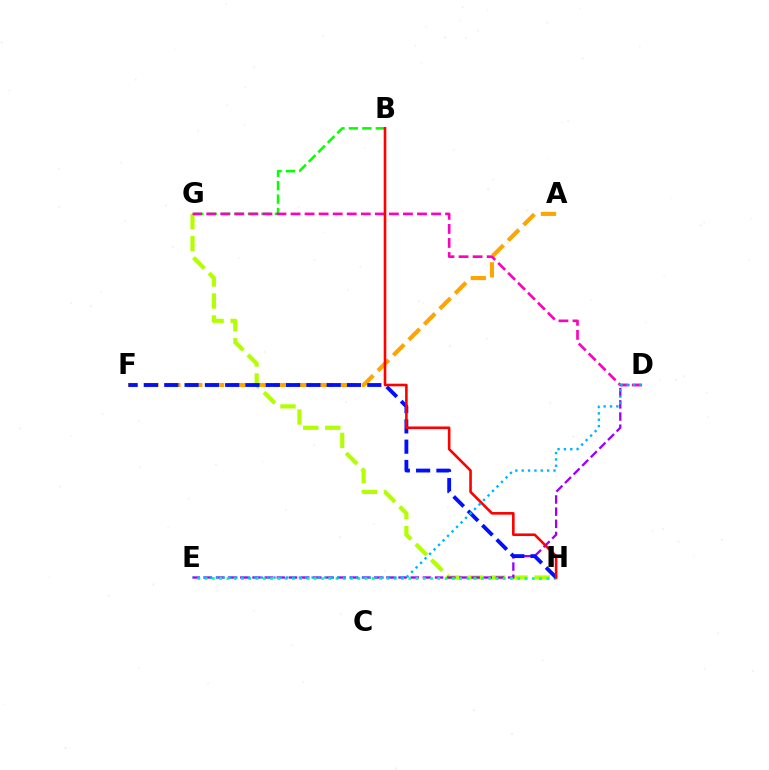{('A', 'F'): [{'color': '#ffa500', 'line_style': 'dashed', 'thickness': 2.97}], ('G', 'H'): [{'color': '#b3ff00', 'line_style': 'dashed', 'thickness': 3.0}], ('D', 'E'): [{'color': '#9b00ff', 'line_style': 'dashed', 'thickness': 1.65}, {'color': '#00b5ff', 'line_style': 'dotted', 'thickness': 1.73}], ('B', 'G'): [{'color': '#08ff00', 'line_style': 'dashed', 'thickness': 1.83}], ('E', 'H'): [{'color': '#00ff9d', 'line_style': 'dotted', 'thickness': 1.98}], ('F', 'H'): [{'color': '#0010ff', 'line_style': 'dashed', 'thickness': 2.76}], ('D', 'G'): [{'color': '#ff00bd', 'line_style': 'dashed', 'thickness': 1.91}], ('B', 'H'): [{'color': '#ff0000', 'line_style': 'solid', 'thickness': 1.88}]}